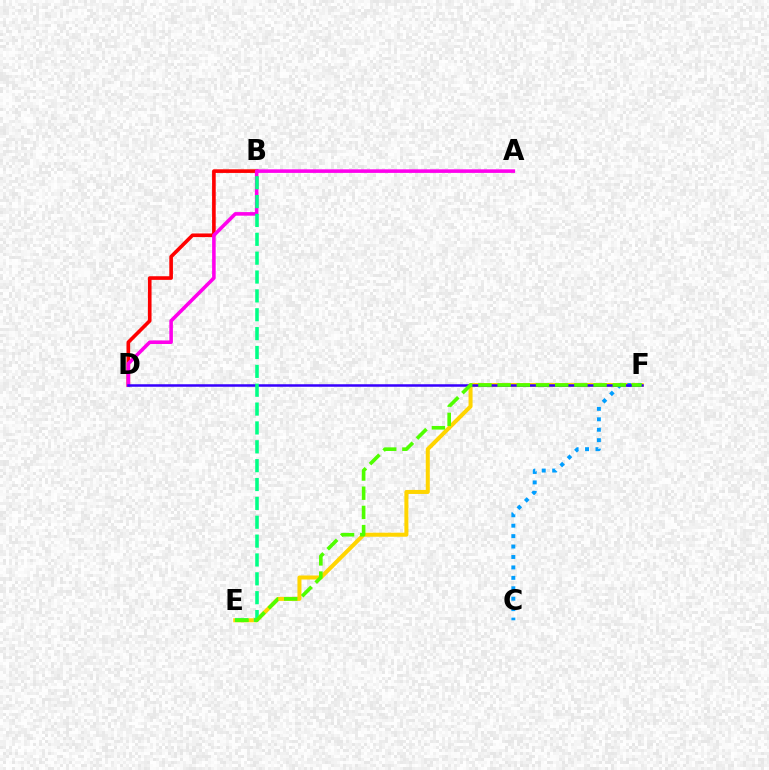{('B', 'D'): [{'color': '#ff0000', 'line_style': 'solid', 'thickness': 2.62}], ('E', 'F'): [{'color': '#ffd500', 'line_style': 'solid', 'thickness': 2.89}, {'color': '#4fff00', 'line_style': 'dashed', 'thickness': 2.61}], ('C', 'F'): [{'color': '#009eff', 'line_style': 'dotted', 'thickness': 2.83}], ('A', 'D'): [{'color': '#ff00ed', 'line_style': 'solid', 'thickness': 2.57}], ('D', 'F'): [{'color': '#3700ff', 'line_style': 'solid', 'thickness': 1.81}], ('B', 'E'): [{'color': '#00ff86', 'line_style': 'dashed', 'thickness': 2.56}]}